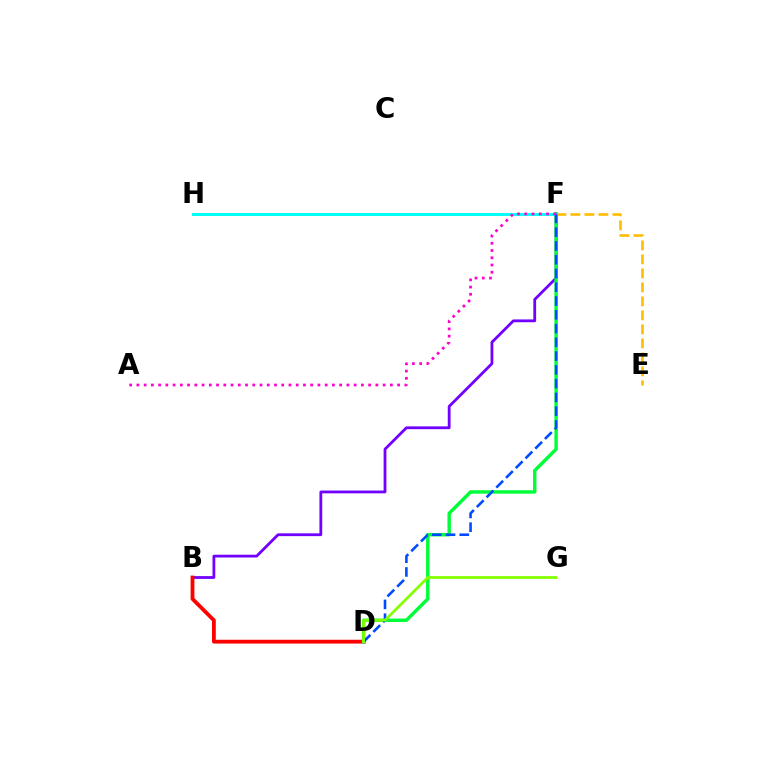{('B', 'F'): [{'color': '#7200ff', 'line_style': 'solid', 'thickness': 2.01}], ('B', 'D'): [{'color': '#ff0000', 'line_style': 'solid', 'thickness': 2.74}], ('D', 'F'): [{'color': '#00ff39', 'line_style': 'solid', 'thickness': 2.47}, {'color': '#004bff', 'line_style': 'dashed', 'thickness': 1.87}], ('E', 'F'): [{'color': '#ffbd00', 'line_style': 'dashed', 'thickness': 1.9}], ('F', 'H'): [{'color': '#00fff6', 'line_style': 'solid', 'thickness': 2.14}], ('D', 'G'): [{'color': '#84ff00', 'line_style': 'solid', 'thickness': 1.98}], ('A', 'F'): [{'color': '#ff00cf', 'line_style': 'dotted', 'thickness': 1.97}]}